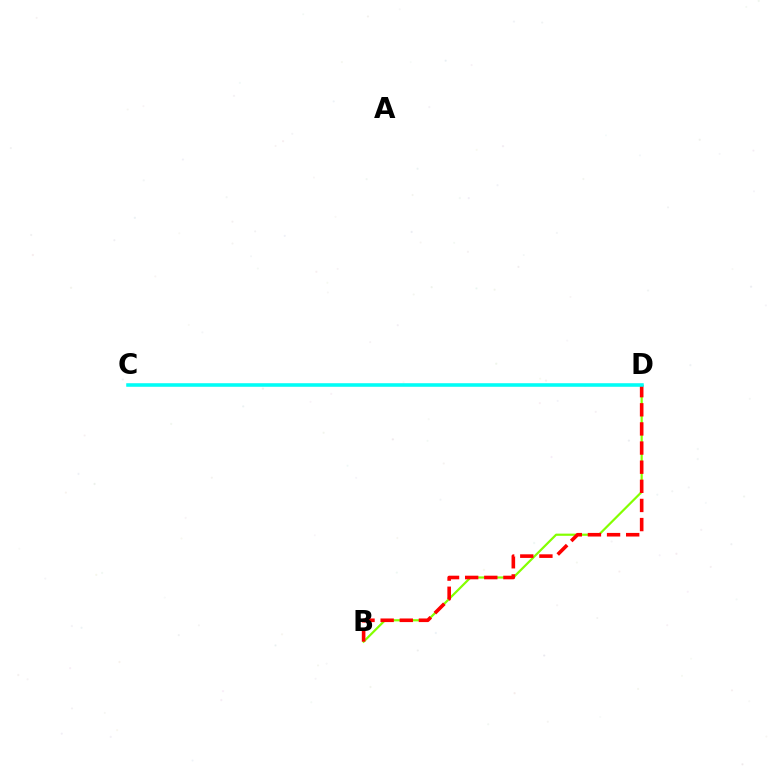{('B', 'D'): [{'color': '#84ff00', 'line_style': 'solid', 'thickness': 1.58}, {'color': '#ff0000', 'line_style': 'dashed', 'thickness': 2.6}], ('C', 'D'): [{'color': '#7200ff', 'line_style': 'solid', 'thickness': 1.52}, {'color': '#00fff6', 'line_style': 'solid', 'thickness': 2.54}]}